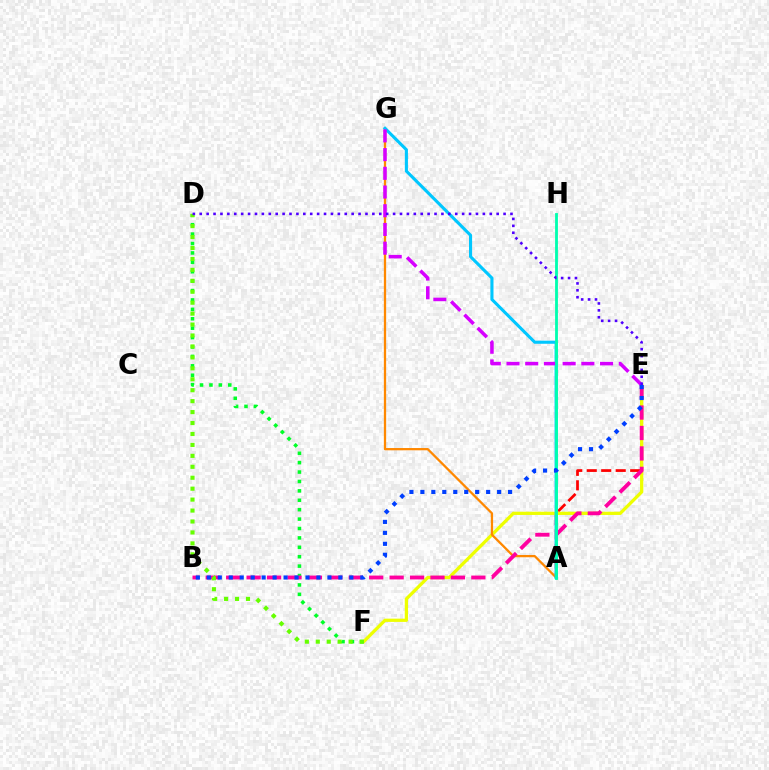{('A', 'E'): [{'color': '#ff0000', 'line_style': 'dashed', 'thickness': 1.97}], ('E', 'F'): [{'color': '#eeff00', 'line_style': 'solid', 'thickness': 2.34}], ('A', 'G'): [{'color': '#ff8800', 'line_style': 'solid', 'thickness': 1.64}, {'color': '#00c7ff', 'line_style': 'solid', 'thickness': 2.23}], ('D', 'F'): [{'color': '#00ff27', 'line_style': 'dotted', 'thickness': 2.56}, {'color': '#66ff00', 'line_style': 'dotted', 'thickness': 2.97}], ('B', 'E'): [{'color': '#ff00a0', 'line_style': 'dashed', 'thickness': 2.78}, {'color': '#003fff', 'line_style': 'dotted', 'thickness': 2.98}], ('E', 'G'): [{'color': '#d600ff', 'line_style': 'dashed', 'thickness': 2.54}], ('A', 'H'): [{'color': '#00ffaf', 'line_style': 'solid', 'thickness': 2.03}], ('D', 'E'): [{'color': '#4f00ff', 'line_style': 'dotted', 'thickness': 1.88}]}